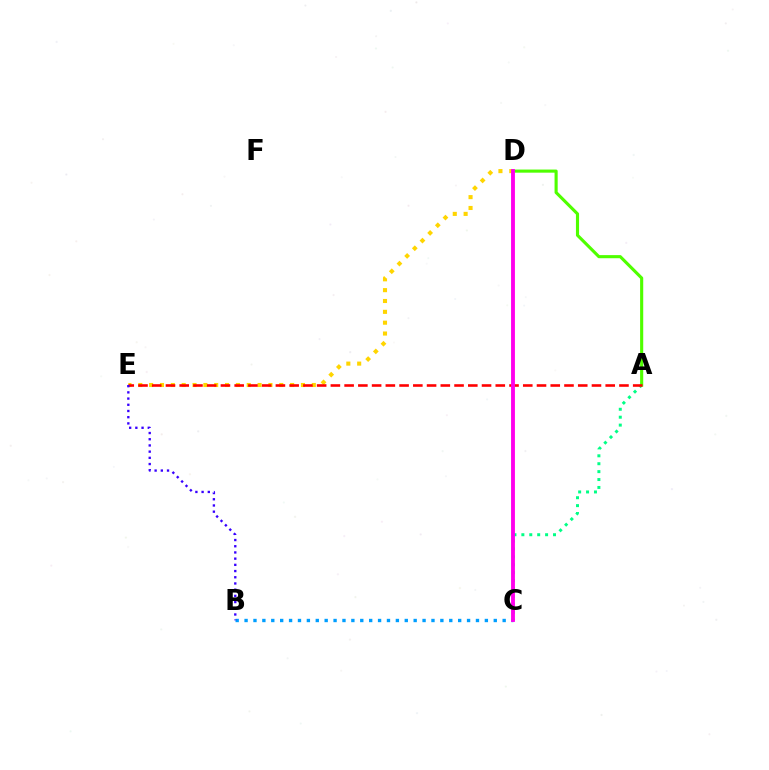{('B', 'C'): [{'color': '#009eff', 'line_style': 'dotted', 'thickness': 2.42}], ('D', 'E'): [{'color': '#ffd500', 'line_style': 'dotted', 'thickness': 2.95}], ('A', 'C'): [{'color': '#00ff86', 'line_style': 'dotted', 'thickness': 2.15}], ('A', 'D'): [{'color': '#4fff00', 'line_style': 'solid', 'thickness': 2.24}], ('A', 'E'): [{'color': '#ff0000', 'line_style': 'dashed', 'thickness': 1.87}], ('B', 'E'): [{'color': '#3700ff', 'line_style': 'dotted', 'thickness': 1.69}], ('C', 'D'): [{'color': '#ff00ed', 'line_style': 'solid', 'thickness': 2.78}]}